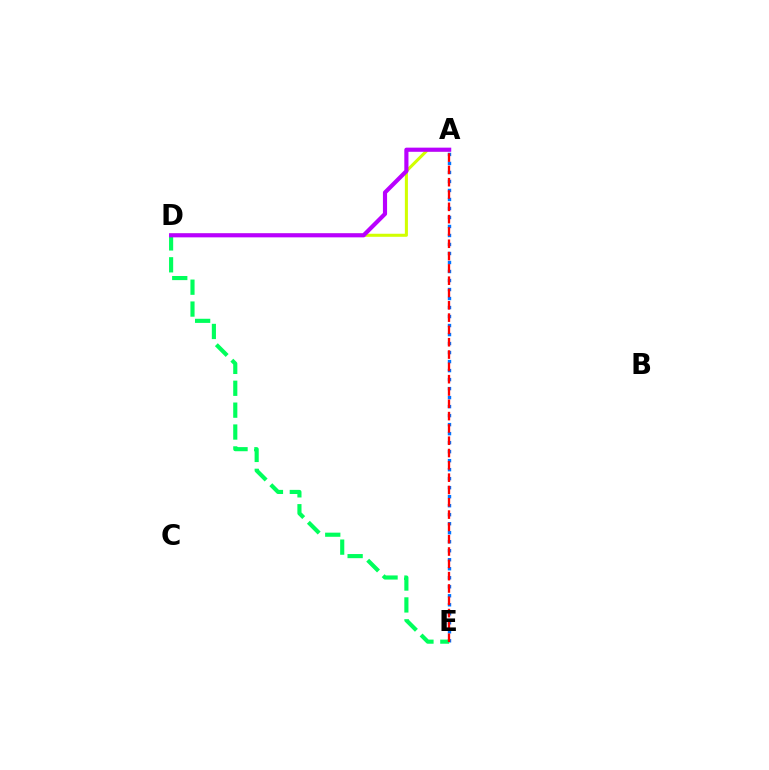{('A', 'D'): [{'color': '#d1ff00', 'line_style': 'solid', 'thickness': 2.19}, {'color': '#b900ff', 'line_style': 'solid', 'thickness': 2.99}], ('A', 'E'): [{'color': '#0074ff', 'line_style': 'dotted', 'thickness': 2.45}, {'color': '#ff0000', 'line_style': 'dashed', 'thickness': 1.67}], ('D', 'E'): [{'color': '#00ff5c', 'line_style': 'dashed', 'thickness': 2.97}]}